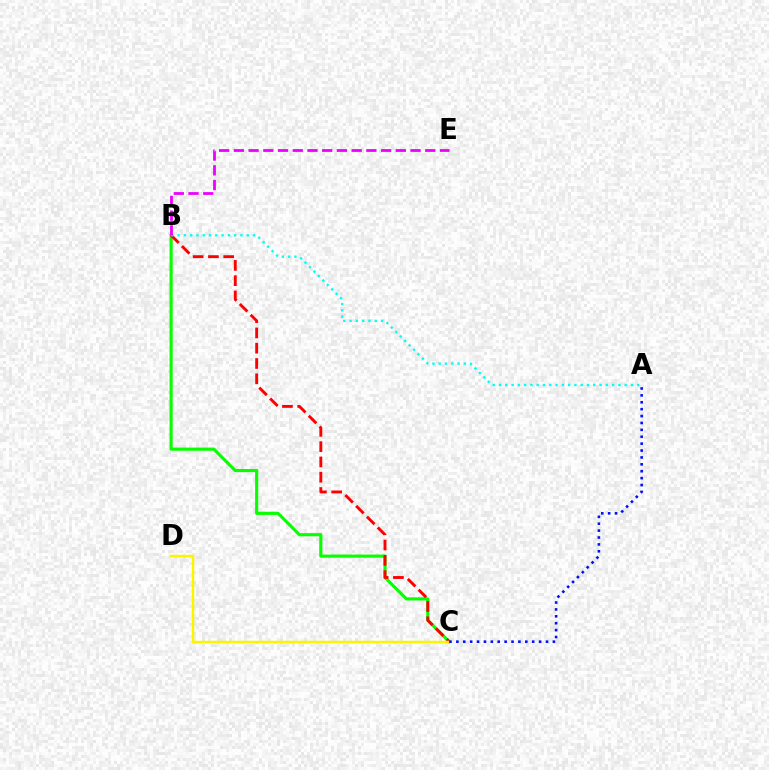{('B', 'C'): [{'color': '#08ff00', 'line_style': 'solid', 'thickness': 2.26}, {'color': '#ff0000', 'line_style': 'dashed', 'thickness': 2.08}], ('C', 'D'): [{'color': '#fcf500', 'line_style': 'solid', 'thickness': 1.79}], ('A', 'B'): [{'color': '#00fff6', 'line_style': 'dotted', 'thickness': 1.71}], ('A', 'C'): [{'color': '#0010ff', 'line_style': 'dotted', 'thickness': 1.87}], ('B', 'E'): [{'color': '#ee00ff', 'line_style': 'dashed', 'thickness': 2.0}]}